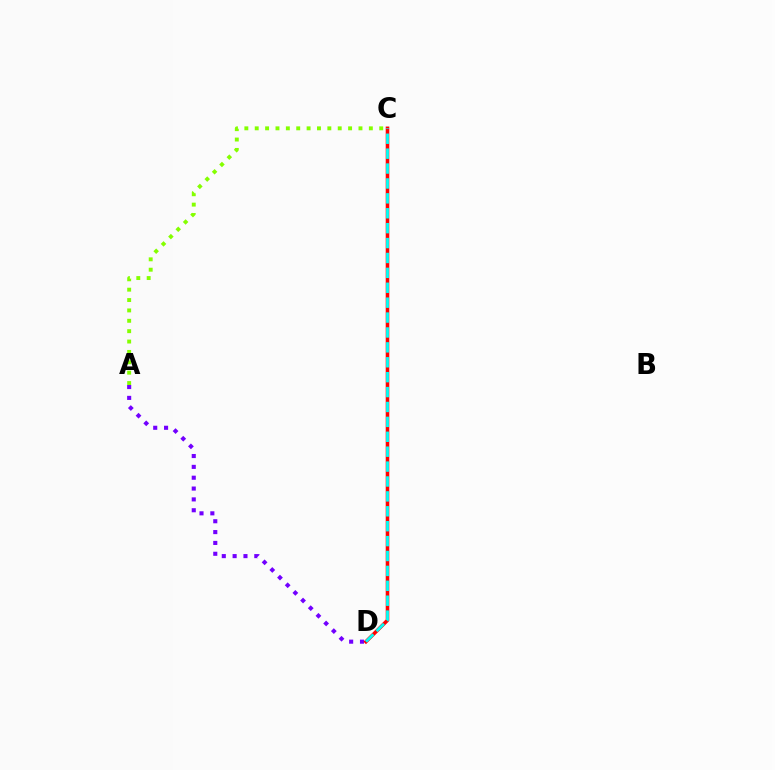{('A', 'C'): [{'color': '#84ff00', 'line_style': 'dotted', 'thickness': 2.82}], ('A', 'D'): [{'color': '#7200ff', 'line_style': 'dotted', 'thickness': 2.95}], ('C', 'D'): [{'color': '#ff0000', 'line_style': 'solid', 'thickness': 2.57}, {'color': '#00fff6', 'line_style': 'dashed', 'thickness': 2.02}]}